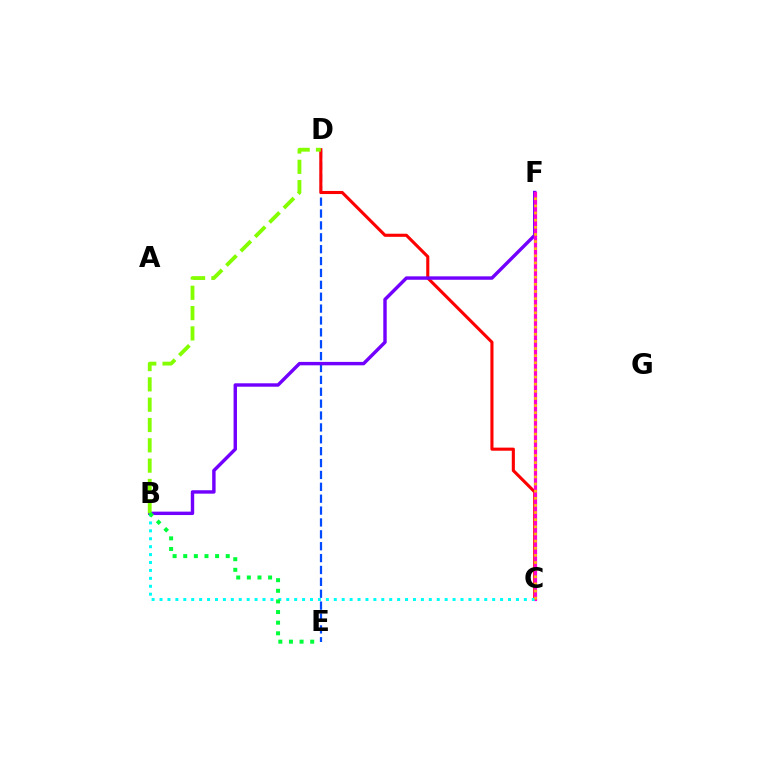{('D', 'E'): [{'color': '#004bff', 'line_style': 'dashed', 'thickness': 1.61}], ('C', 'D'): [{'color': '#ff0000', 'line_style': 'solid', 'thickness': 2.23}], ('B', 'F'): [{'color': '#7200ff', 'line_style': 'solid', 'thickness': 2.46}], ('C', 'F'): [{'color': '#ff00cf', 'line_style': 'solid', 'thickness': 2.32}, {'color': '#ffbd00', 'line_style': 'dotted', 'thickness': 1.94}], ('B', 'D'): [{'color': '#84ff00', 'line_style': 'dashed', 'thickness': 2.76}], ('B', 'C'): [{'color': '#00fff6', 'line_style': 'dotted', 'thickness': 2.15}], ('B', 'E'): [{'color': '#00ff39', 'line_style': 'dotted', 'thickness': 2.89}]}